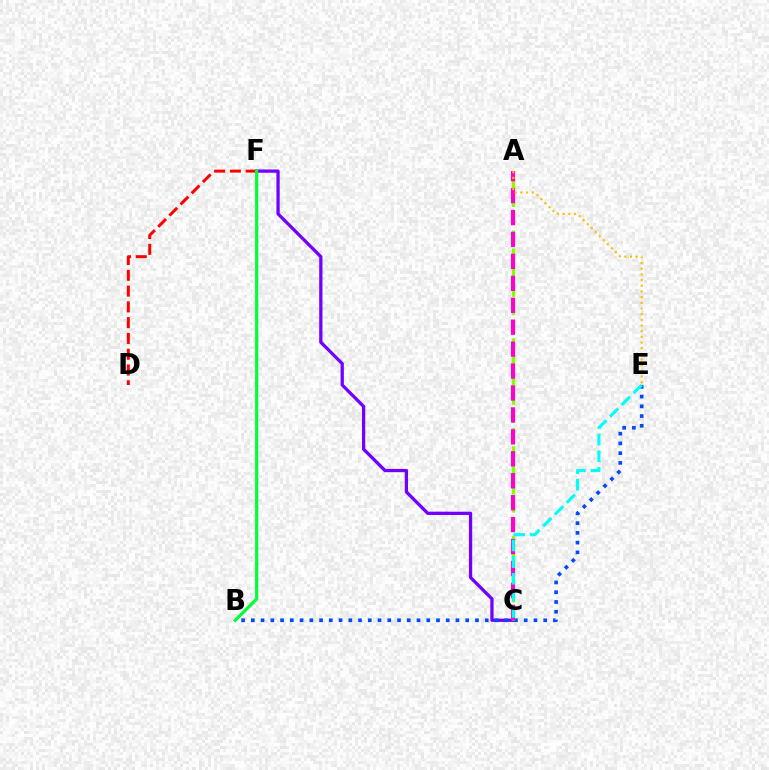{('C', 'F'): [{'color': '#7200ff', 'line_style': 'solid', 'thickness': 2.35}], ('D', 'F'): [{'color': '#ff0000', 'line_style': 'dashed', 'thickness': 2.14}], ('B', 'E'): [{'color': '#004bff', 'line_style': 'dotted', 'thickness': 2.65}], ('B', 'F'): [{'color': '#00ff39', 'line_style': 'solid', 'thickness': 2.29}], ('A', 'C'): [{'color': '#84ff00', 'line_style': 'dashed', 'thickness': 2.44}, {'color': '#ff00cf', 'line_style': 'dashed', 'thickness': 2.98}], ('A', 'E'): [{'color': '#ffbd00', 'line_style': 'dotted', 'thickness': 1.54}], ('C', 'E'): [{'color': '#00fff6', 'line_style': 'dashed', 'thickness': 2.26}]}